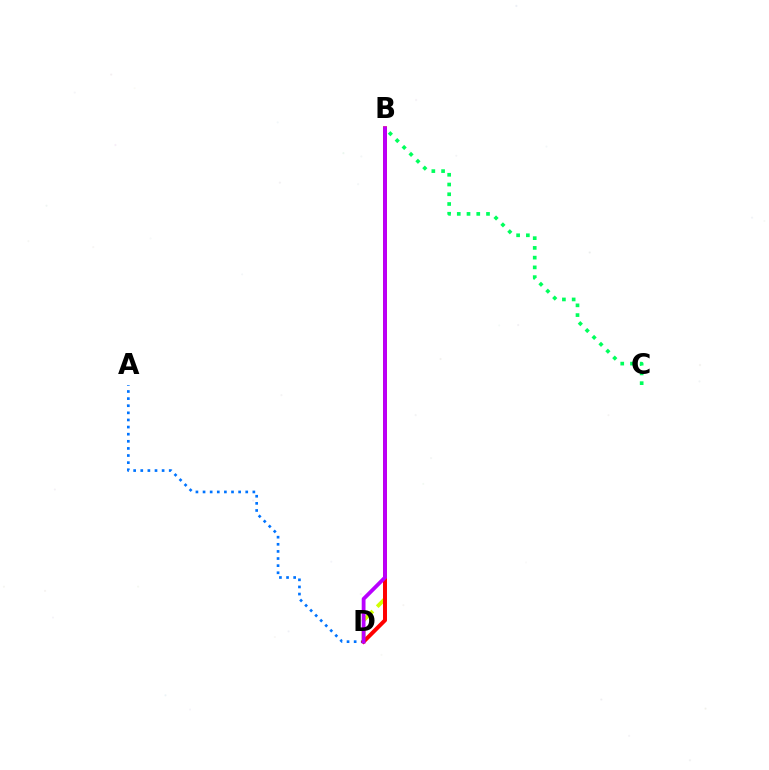{('A', 'D'): [{'color': '#0074ff', 'line_style': 'dotted', 'thickness': 1.93}], ('B', 'D'): [{'color': '#d1ff00', 'line_style': 'dashed', 'thickness': 2.76}, {'color': '#ff0000', 'line_style': 'solid', 'thickness': 2.86}, {'color': '#b900ff', 'line_style': 'solid', 'thickness': 2.74}], ('B', 'C'): [{'color': '#00ff5c', 'line_style': 'dotted', 'thickness': 2.65}]}